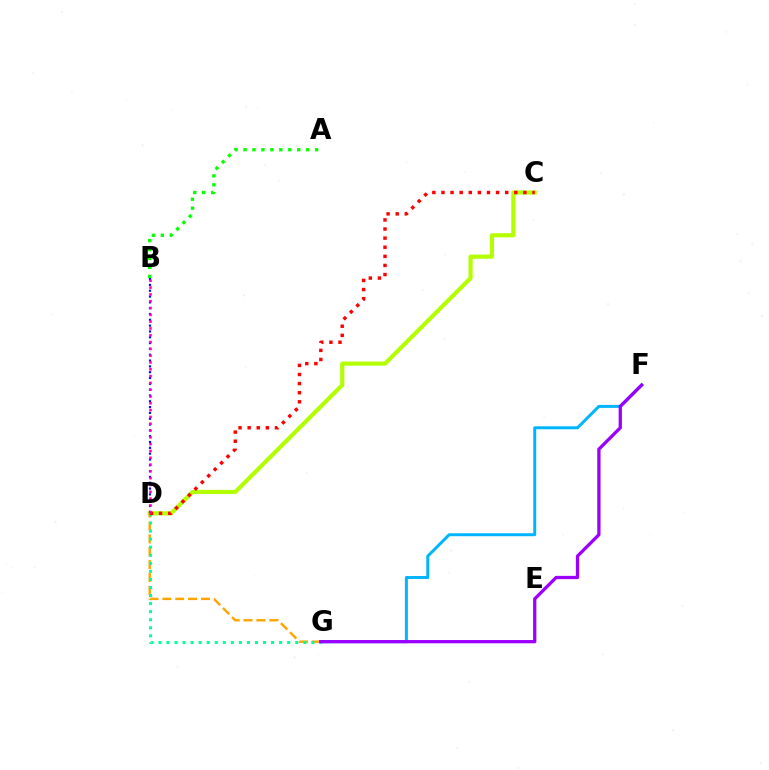{('A', 'B'): [{'color': '#08ff00', 'line_style': 'dotted', 'thickness': 2.43}], ('C', 'D'): [{'color': '#b3ff00', 'line_style': 'solid', 'thickness': 2.99}, {'color': '#ff0000', 'line_style': 'dotted', 'thickness': 2.47}], ('F', 'G'): [{'color': '#00b5ff', 'line_style': 'solid', 'thickness': 2.14}, {'color': '#9b00ff', 'line_style': 'solid', 'thickness': 2.36}], ('D', 'G'): [{'color': '#ffa500', 'line_style': 'dashed', 'thickness': 1.75}, {'color': '#00ff9d', 'line_style': 'dotted', 'thickness': 2.19}], ('B', 'D'): [{'color': '#0010ff', 'line_style': 'dotted', 'thickness': 1.58}, {'color': '#ff00bd', 'line_style': 'dotted', 'thickness': 1.85}]}